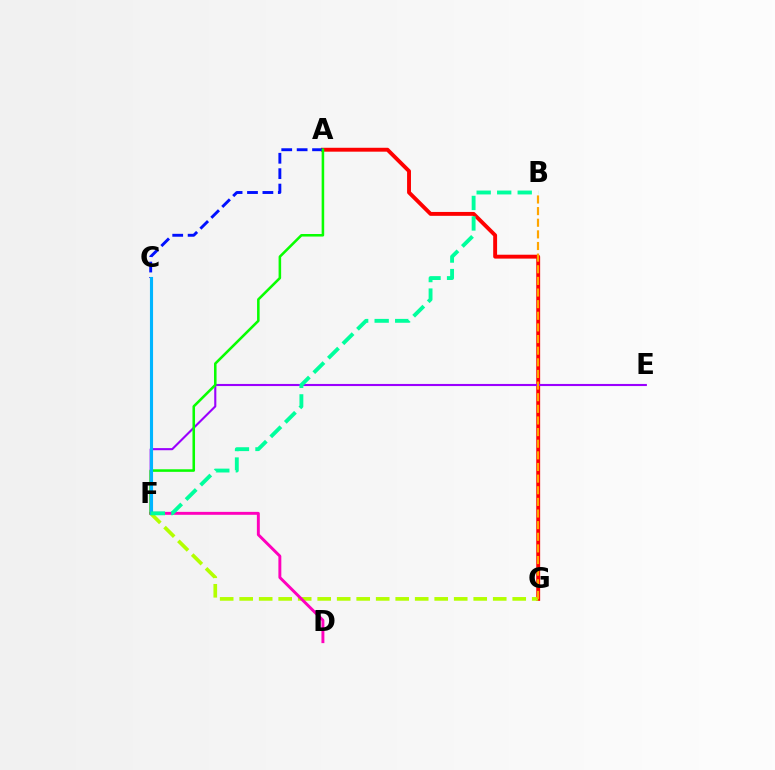{('A', 'G'): [{'color': '#ff0000', 'line_style': 'solid', 'thickness': 2.8}], ('E', 'F'): [{'color': '#9b00ff', 'line_style': 'solid', 'thickness': 1.52}], ('F', 'G'): [{'color': '#b3ff00', 'line_style': 'dashed', 'thickness': 2.65}], ('A', 'C'): [{'color': '#0010ff', 'line_style': 'dashed', 'thickness': 2.09}], ('B', 'G'): [{'color': '#ffa500', 'line_style': 'dashed', 'thickness': 1.58}], ('D', 'F'): [{'color': '#ff00bd', 'line_style': 'solid', 'thickness': 2.11}], ('A', 'F'): [{'color': '#08ff00', 'line_style': 'solid', 'thickness': 1.84}], ('C', 'F'): [{'color': '#00b5ff', 'line_style': 'solid', 'thickness': 2.24}], ('B', 'F'): [{'color': '#00ff9d', 'line_style': 'dashed', 'thickness': 2.79}]}